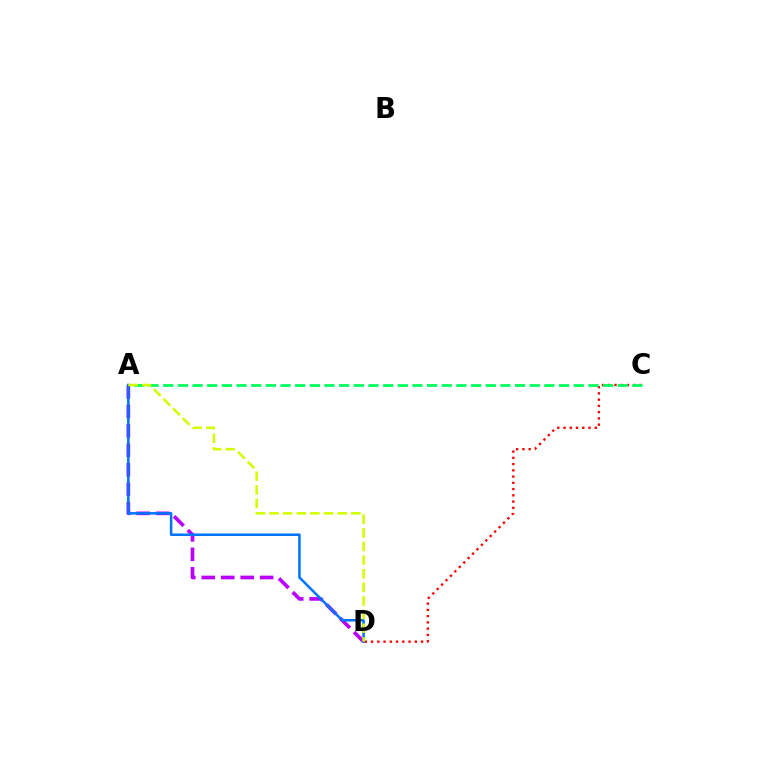{('C', 'D'): [{'color': '#ff0000', 'line_style': 'dotted', 'thickness': 1.7}], ('A', 'D'): [{'color': '#b900ff', 'line_style': 'dashed', 'thickness': 2.64}, {'color': '#0074ff', 'line_style': 'solid', 'thickness': 1.84}, {'color': '#d1ff00', 'line_style': 'dashed', 'thickness': 1.85}], ('A', 'C'): [{'color': '#00ff5c', 'line_style': 'dashed', 'thickness': 1.99}]}